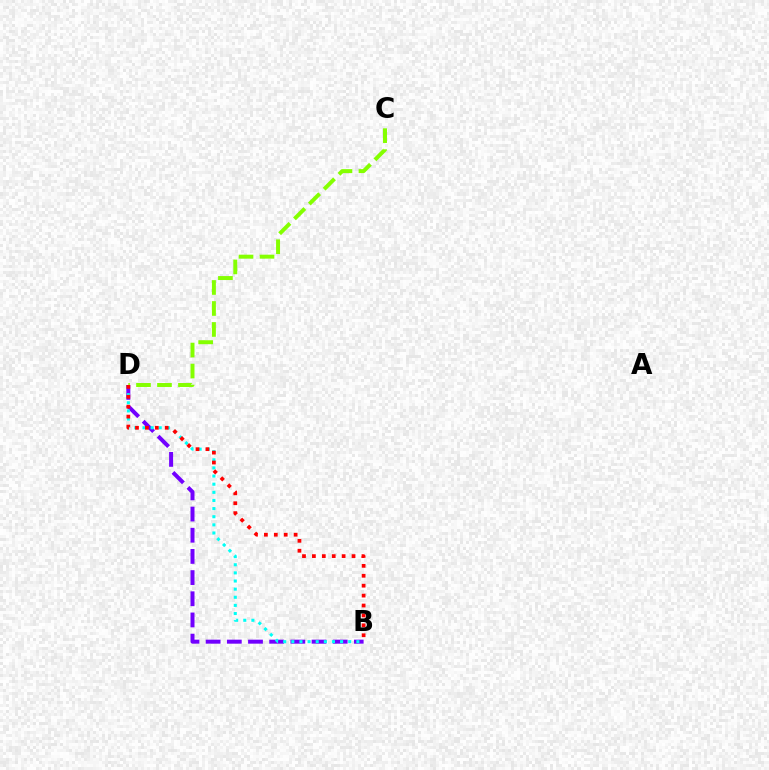{('B', 'D'): [{'color': '#7200ff', 'line_style': 'dashed', 'thickness': 2.88}, {'color': '#00fff6', 'line_style': 'dotted', 'thickness': 2.21}, {'color': '#ff0000', 'line_style': 'dotted', 'thickness': 2.69}], ('C', 'D'): [{'color': '#84ff00', 'line_style': 'dashed', 'thickness': 2.85}]}